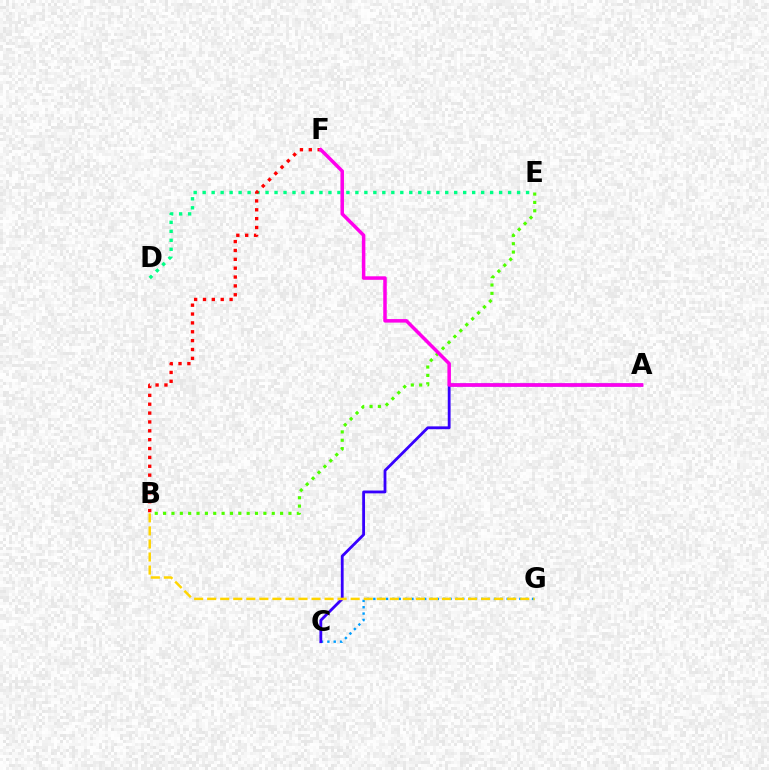{('B', 'E'): [{'color': '#4fff00', 'line_style': 'dotted', 'thickness': 2.27}], ('C', 'G'): [{'color': '#009eff', 'line_style': 'dotted', 'thickness': 1.73}], ('D', 'E'): [{'color': '#00ff86', 'line_style': 'dotted', 'thickness': 2.44}], ('A', 'C'): [{'color': '#3700ff', 'line_style': 'solid', 'thickness': 2.03}], ('B', 'F'): [{'color': '#ff0000', 'line_style': 'dotted', 'thickness': 2.41}], ('A', 'F'): [{'color': '#ff00ed', 'line_style': 'solid', 'thickness': 2.53}], ('B', 'G'): [{'color': '#ffd500', 'line_style': 'dashed', 'thickness': 1.77}]}